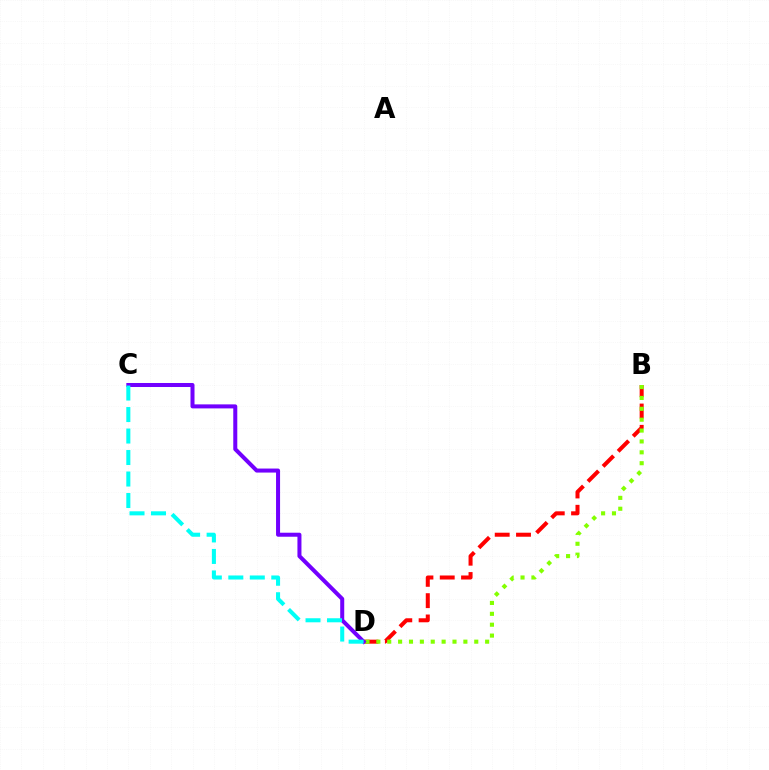{('B', 'D'): [{'color': '#ff0000', 'line_style': 'dashed', 'thickness': 2.89}, {'color': '#84ff00', 'line_style': 'dotted', 'thickness': 2.96}], ('C', 'D'): [{'color': '#7200ff', 'line_style': 'solid', 'thickness': 2.89}, {'color': '#00fff6', 'line_style': 'dashed', 'thickness': 2.92}]}